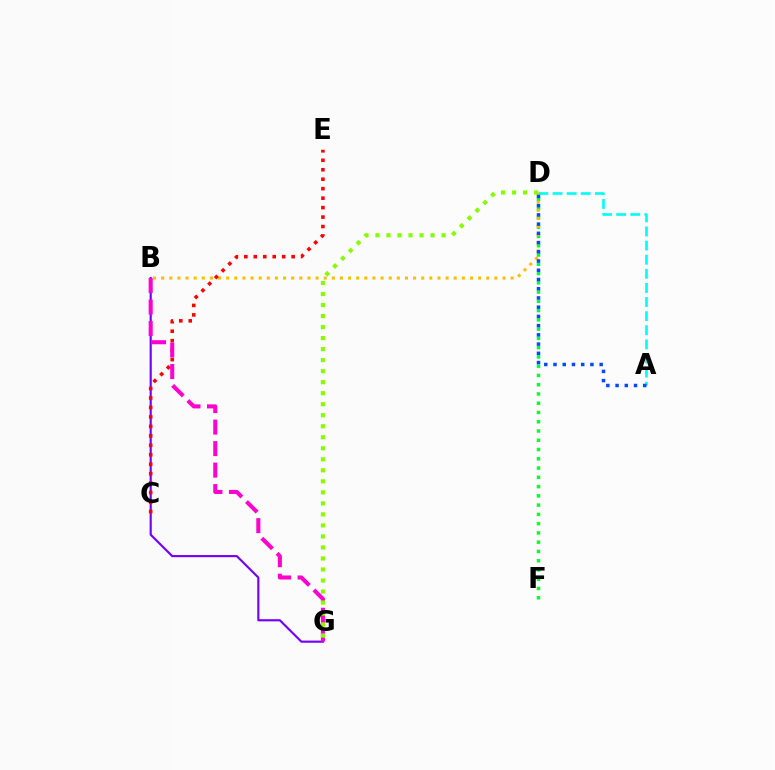{('D', 'F'): [{'color': '#00ff39', 'line_style': 'dotted', 'thickness': 2.52}], ('A', 'D'): [{'color': '#00fff6', 'line_style': 'dashed', 'thickness': 1.92}, {'color': '#004bff', 'line_style': 'dotted', 'thickness': 2.51}], ('B', 'D'): [{'color': '#ffbd00', 'line_style': 'dotted', 'thickness': 2.21}], ('B', 'G'): [{'color': '#7200ff', 'line_style': 'solid', 'thickness': 1.55}, {'color': '#ff00cf', 'line_style': 'dashed', 'thickness': 2.92}], ('C', 'E'): [{'color': '#ff0000', 'line_style': 'dotted', 'thickness': 2.57}], ('D', 'G'): [{'color': '#84ff00', 'line_style': 'dotted', 'thickness': 2.99}]}